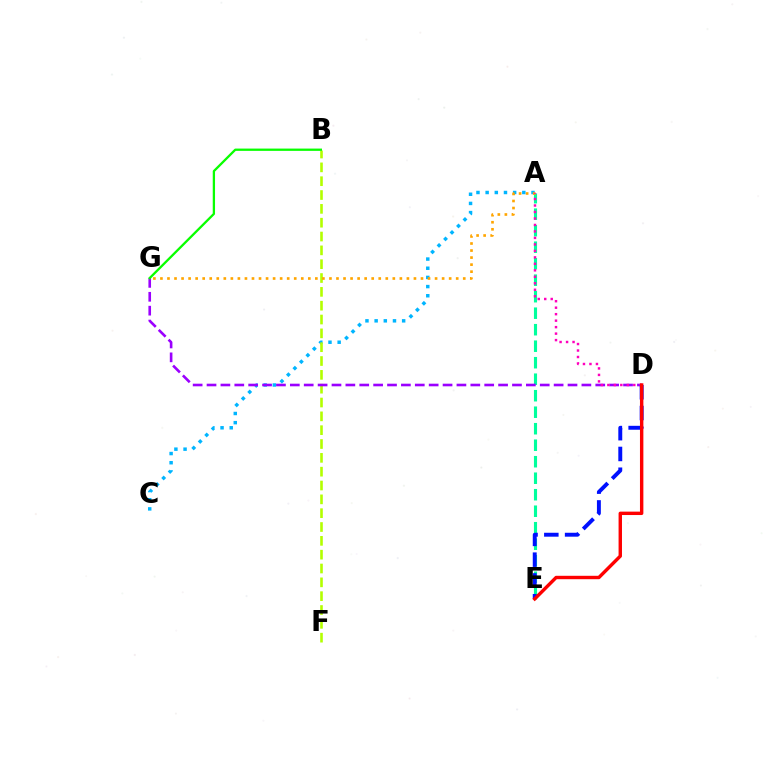{('A', 'C'): [{'color': '#00b5ff', 'line_style': 'dotted', 'thickness': 2.49}], ('A', 'E'): [{'color': '#00ff9d', 'line_style': 'dashed', 'thickness': 2.24}], ('B', 'F'): [{'color': '#b3ff00', 'line_style': 'dashed', 'thickness': 1.88}], ('D', 'G'): [{'color': '#9b00ff', 'line_style': 'dashed', 'thickness': 1.89}], ('A', 'G'): [{'color': '#ffa500', 'line_style': 'dotted', 'thickness': 1.91}], ('D', 'E'): [{'color': '#0010ff', 'line_style': 'dashed', 'thickness': 2.82}, {'color': '#ff0000', 'line_style': 'solid', 'thickness': 2.45}], ('A', 'D'): [{'color': '#ff00bd', 'line_style': 'dotted', 'thickness': 1.76}], ('B', 'G'): [{'color': '#08ff00', 'line_style': 'solid', 'thickness': 1.65}]}